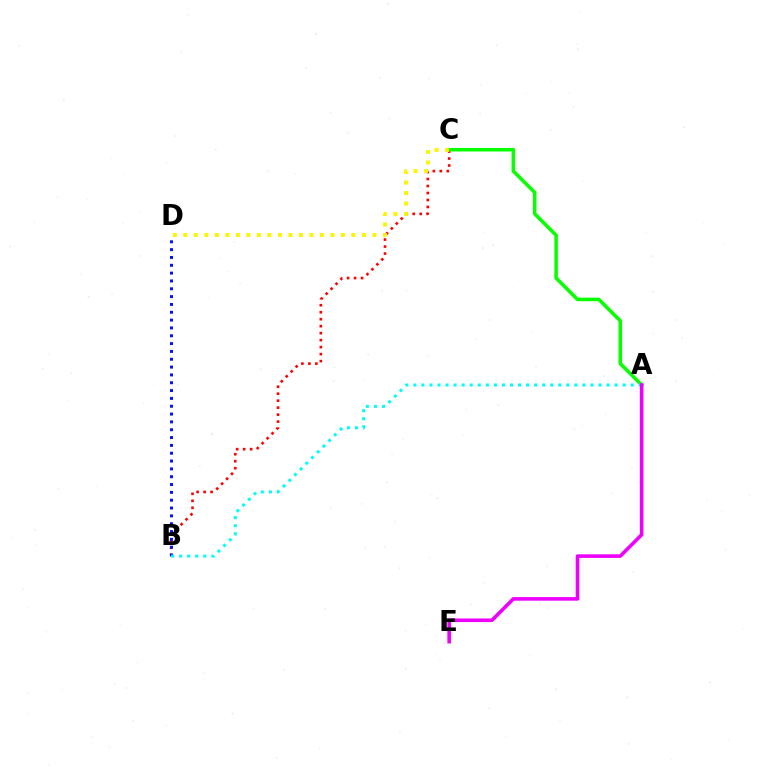{('B', 'C'): [{'color': '#ff0000', 'line_style': 'dotted', 'thickness': 1.9}], ('A', 'C'): [{'color': '#08ff00', 'line_style': 'solid', 'thickness': 2.54}], ('B', 'D'): [{'color': '#0010ff', 'line_style': 'dotted', 'thickness': 2.13}], ('C', 'D'): [{'color': '#fcf500', 'line_style': 'dotted', 'thickness': 2.85}], ('A', 'B'): [{'color': '#00fff6', 'line_style': 'dotted', 'thickness': 2.19}], ('A', 'E'): [{'color': '#ee00ff', 'line_style': 'solid', 'thickness': 2.59}]}